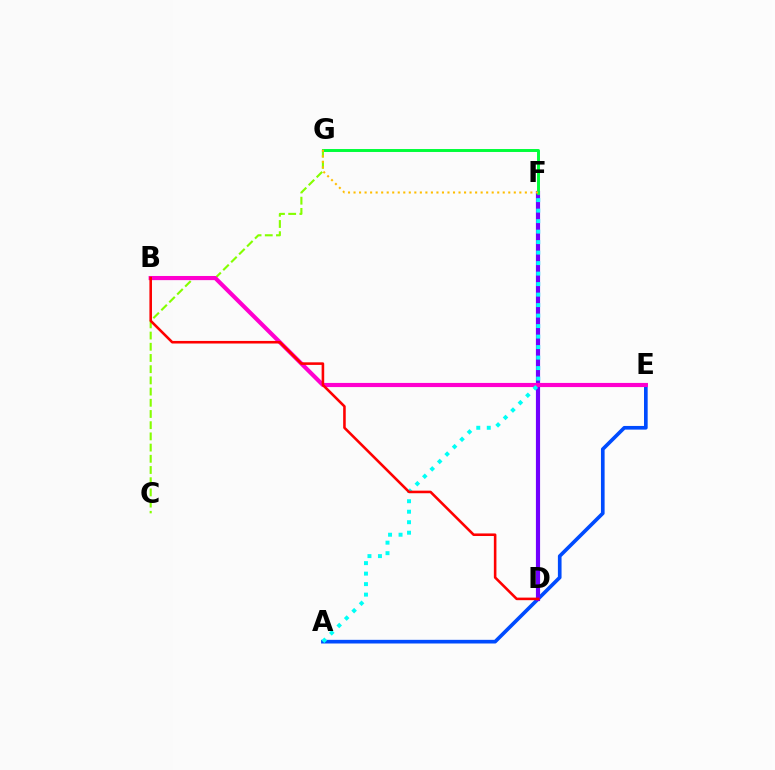{('A', 'E'): [{'color': '#004bff', 'line_style': 'solid', 'thickness': 2.63}], ('C', 'G'): [{'color': '#84ff00', 'line_style': 'dashed', 'thickness': 1.52}], ('D', 'F'): [{'color': '#7200ff', 'line_style': 'solid', 'thickness': 3.0}], ('F', 'G'): [{'color': '#00ff39', 'line_style': 'solid', 'thickness': 2.12}, {'color': '#ffbd00', 'line_style': 'dotted', 'thickness': 1.5}], ('B', 'E'): [{'color': '#ff00cf', 'line_style': 'solid', 'thickness': 2.99}], ('A', 'F'): [{'color': '#00fff6', 'line_style': 'dotted', 'thickness': 2.85}], ('B', 'D'): [{'color': '#ff0000', 'line_style': 'solid', 'thickness': 1.86}]}